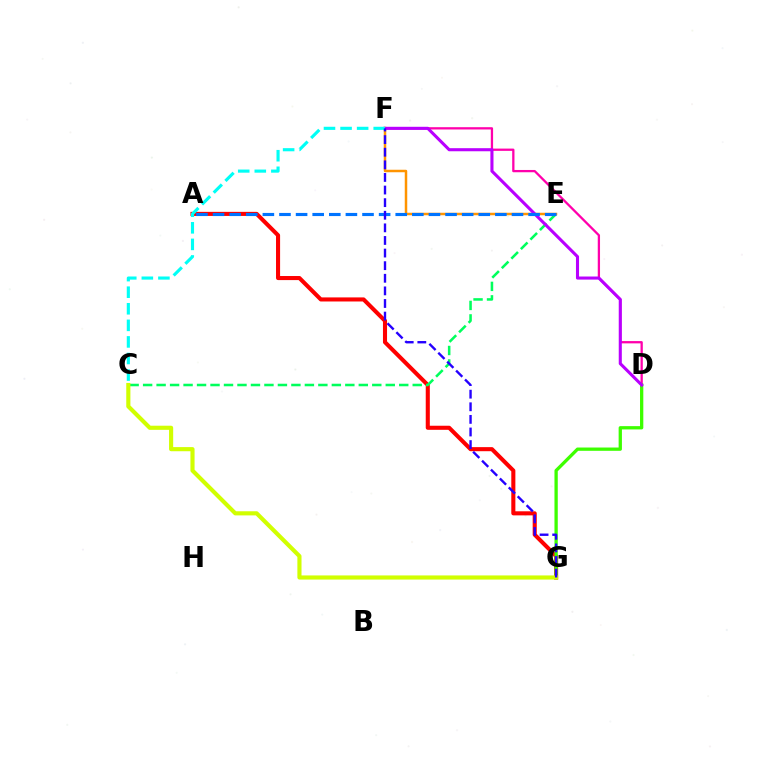{('A', 'G'): [{'color': '#ff0000', 'line_style': 'solid', 'thickness': 2.93}], ('D', 'F'): [{'color': '#ff00ac', 'line_style': 'solid', 'thickness': 1.64}, {'color': '#b900ff', 'line_style': 'solid', 'thickness': 2.22}], ('C', 'E'): [{'color': '#00ff5c', 'line_style': 'dashed', 'thickness': 1.83}], ('E', 'F'): [{'color': '#ff9400', 'line_style': 'solid', 'thickness': 1.8}], ('D', 'G'): [{'color': '#3dff00', 'line_style': 'solid', 'thickness': 2.37}], ('A', 'E'): [{'color': '#0074ff', 'line_style': 'dashed', 'thickness': 2.26}], ('C', 'F'): [{'color': '#00fff6', 'line_style': 'dashed', 'thickness': 2.25}], ('C', 'G'): [{'color': '#d1ff00', 'line_style': 'solid', 'thickness': 2.98}], ('F', 'G'): [{'color': '#2500ff', 'line_style': 'dashed', 'thickness': 1.71}]}